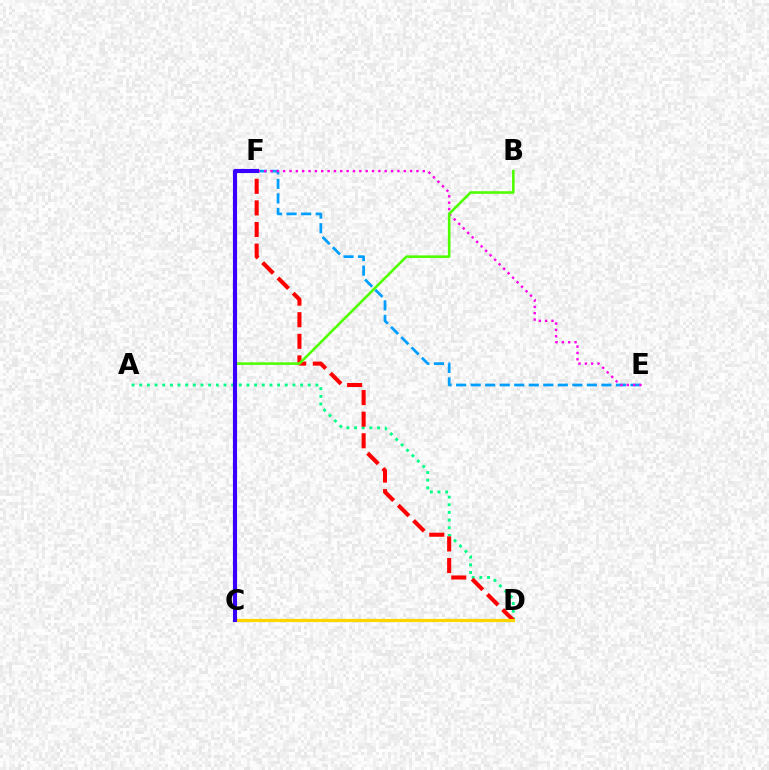{('E', 'F'): [{'color': '#009eff', 'line_style': 'dashed', 'thickness': 1.97}, {'color': '#ff00ed', 'line_style': 'dotted', 'thickness': 1.72}], ('A', 'D'): [{'color': '#00ff86', 'line_style': 'dotted', 'thickness': 2.08}], ('D', 'F'): [{'color': '#ff0000', 'line_style': 'dashed', 'thickness': 2.93}], ('B', 'C'): [{'color': '#4fff00', 'line_style': 'solid', 'thickness': 1.86}], ('C', 'D'): [{'color': '#ffd500', 'line_style': 'solid', 'thickness': 2.29}], ('C', 'F'): [{'color': '#3700ff', 'line_style': 'solid', 'thickness': 2.96}]}